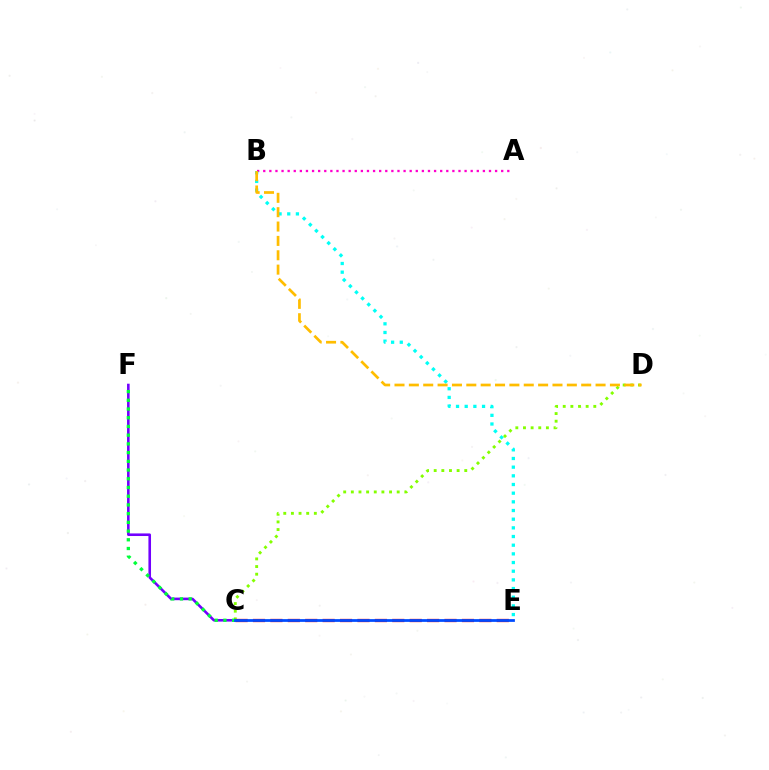{('C', 'F'): [{'color': '#7200ff', 'line_style': 'solid', 'thickness': 1.87}, {'color': '#00ff39', 'line_style': 'dotted', 'thickness': 2.37}], ('A', 'B'): [{'color': '#ff00cf', 'line_style': 'dotted', 'thickness': 1.66}], ('C', 'D'): [{'color': '#84ff00', 'line_style': 'dotted', 'thickness': 2.08}], ('C', 'E'): [{'color': '#ff0000', 'line_style': 'dashed', 'thickness': 2.37}, {'color': '#004bff', 'line_style': 'solid', 'thickness': 1.99}], ('B', 'E'): [{'color': '#00fff6', 'line_style': 'dotted', 'thickness': 2.36}], ('B', 'D'): [{'color': '#ffbd00', 'line_style': 'dashed', 'thickness': 1.95}]}